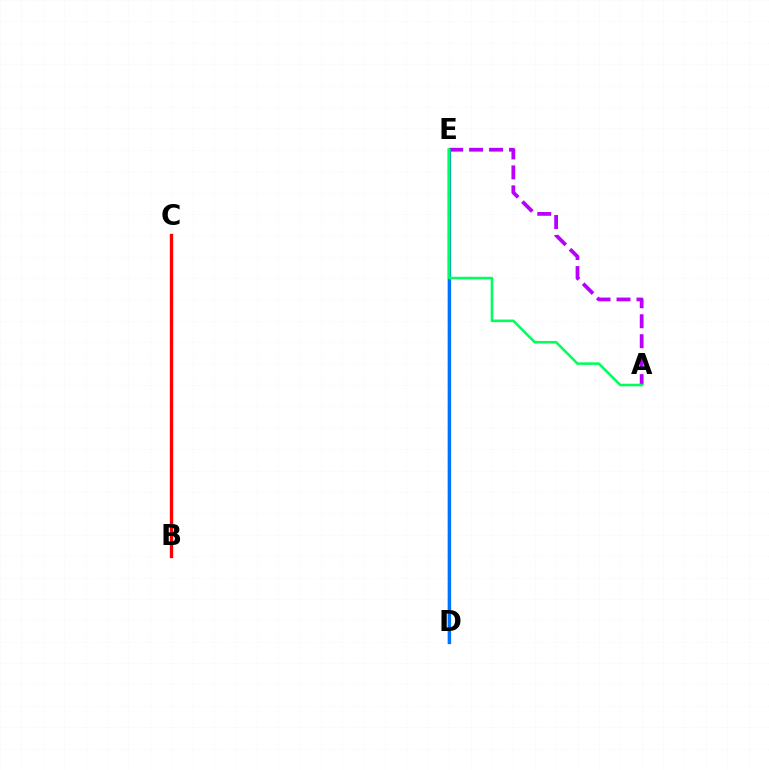{('D', 'E'): [{'color': '#d1ff00', 'line_style': 'solid', 'thickness': 2.78}, {'color': '#0074ff', 'line_style': 'solid', 'thickness': 2.34}], ('A', 'E'): [{'color': '#b900ff', 'line_style': 'dashed', 'thickness': 2.71}, {'color': '#00ff5c', 'line_style': 'solid', 'thickness': 1.85}], ('B', 'C'): [{'color': '#ff0000', 'line_style': 'solid', 'thickness': 2.39}]}